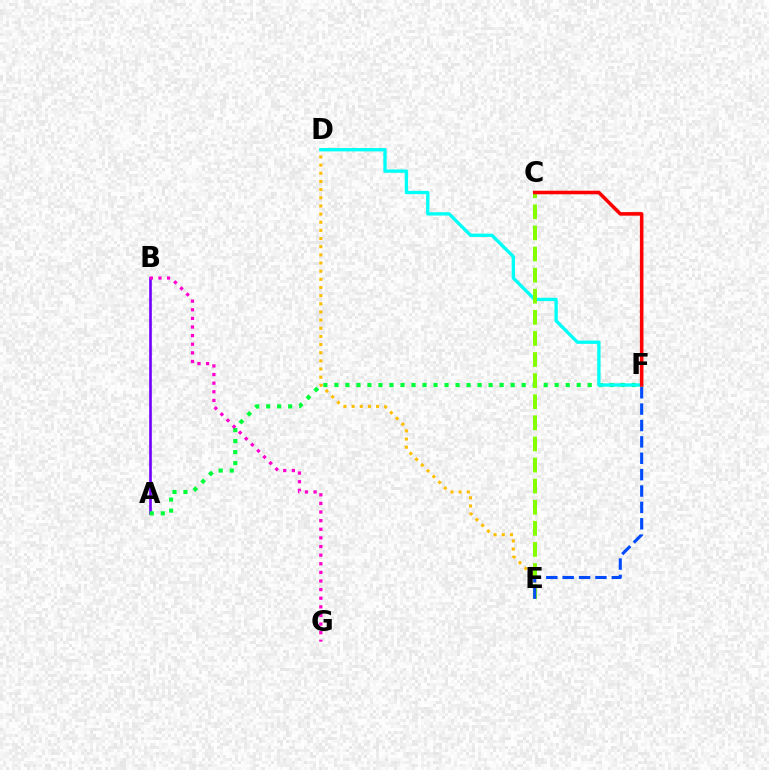{('A', 'B'): [{'color': '#7200ff', 'line_style': 'solid', 'thickness': 1.9}], ('A', 'F'): [{'color': '#00ff39', 'line_style': 'dotted', 'thickness': 2.99}], ('B', 'G'): [{'color': '#ff00cf', 'line_style': 'dotted', 'thickness': 2.34}], ('D', 'E'): [{'color': '#ffbd00', 'line_style': 'dotted', 'thickness': 2.22}], ('D', 'F'): [{'color': '#00fff6', 'line_style': 'solid', 'thickness': 2.39}], ('C', 'E'): [{'color': '#84ff00', 'line_style': 'dashed', 'thickness': 2.87}], ('E', 'F'): [{'color': '#004bff', 'line_style': 'dashed', 'thickness': 2.23}], ('C', 'F'): [{'color': '#ff0000', 'line_style': 'solid', 'thickness': 2.56}]}